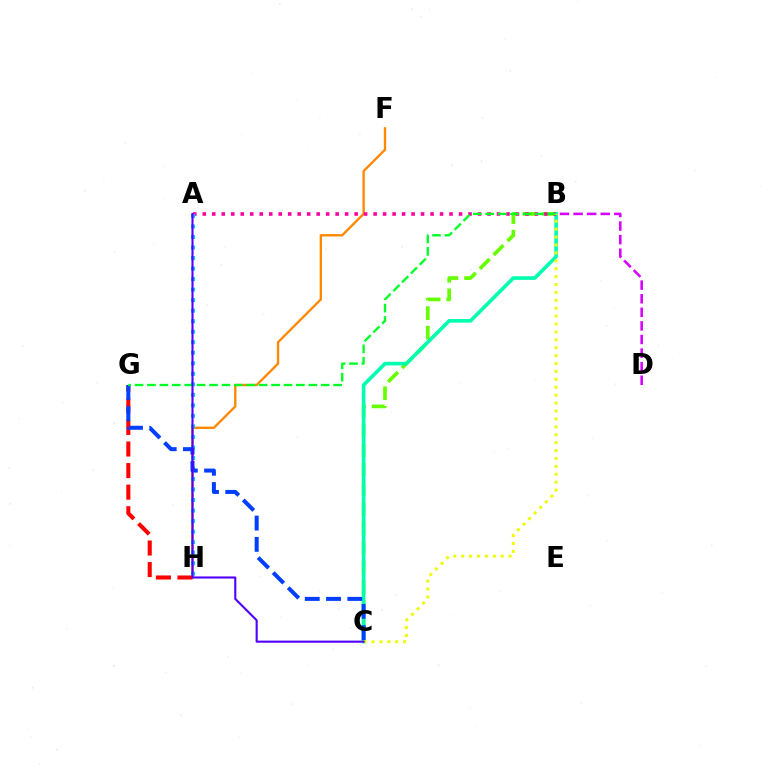{('B', 'C'): [{'color': '#66ff00', 'line_style': 'dashed', 'thickness': 2.66}, {'color': '#00ffaf', 'line_style': 'solid', 'thickness': 2.6}, {'color': '#eeff00', 'line_style': 'dotted', 'thickness': 2.15}], ('F', 'H'): [{'color': '#ff8800', 'line_style': 'solid', 'thickness': 1.69}], ('G', 'H'): [{'color': '#ff0000', 'line_style': 'dashed', 'thickness': 2.93}], ('A', 'B'): [{'color': '#ff00a0', 'line_style': 'dotted', 'thickness': 2.58}], ('A', 'H'): [{'color': '#00c7ff', 'line_style': 'dotted', 'thickness': 2.86}], ('C', 'G'): [{'color': '#003fff', 'line_style': 'dashed', 'thickness': 2.89}], ('B', 'G'): [{'color': '#00ff27', 'line_style': 'dashed', 'thickness': 1.69}], ('B', 'D'): [{'color': '#d600ff', 'line_style': 'dashed', 'thickness': 1.85}], ('A', 'C'): [{'color': '#4f00ff', 'line_style': 'solid', 'thickness': 1.52}]}